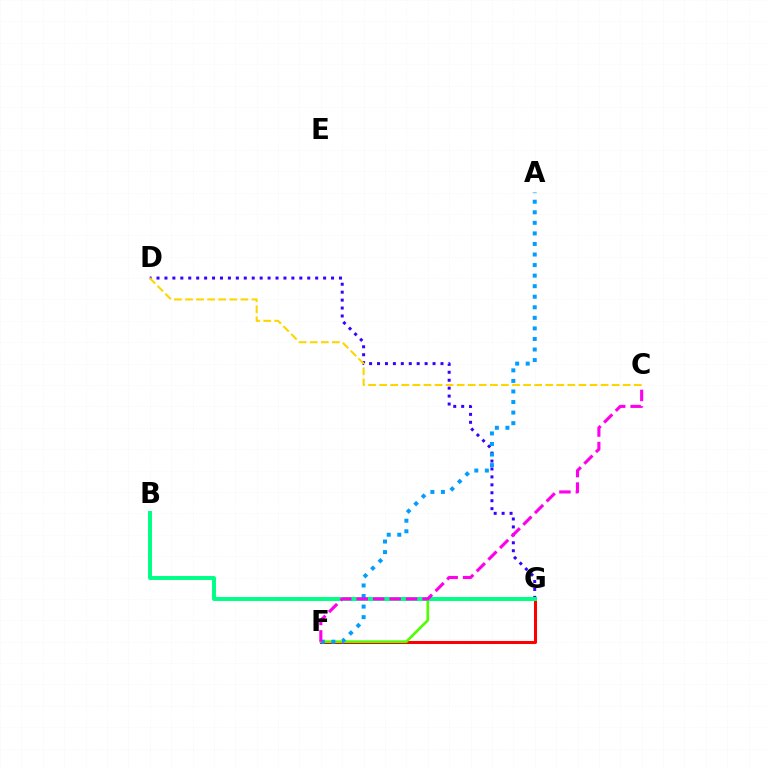{('F', 'G'): [{'color': '#ff0000', 'line_style': 'solid', 'thickness': 2.18}, {'color': '#4fff00', 'line_style': 'solid', 'thickness': 1.92}], ('D', 'G'): [{'color': '#3700ff', 'line_style': 'dotted', 'thickness': 2.16}], ('C', 'D'): [{'color': '#ffd500', 'line_style': 'dashed', 'thickness': 1.5}], ('B', 'G'): [{'color': '#00ff86', 'line_style': 'solid', 'thickness': 2.84}], ('A', 'F'): [{'color': '#009eff', 'line_style': 'dotted', 'thickness': 2.87}], ('C', 'F'): [{'color': '#ff00ed', 'line_style': 'dashed', 'thickness': 2.24}]}